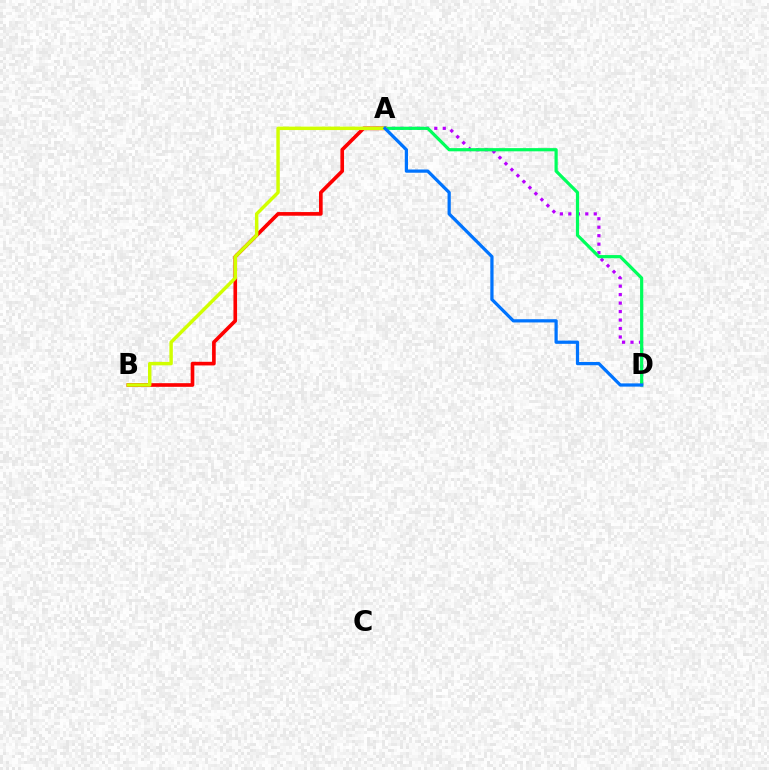{('A', 'B'): [{'color': '#ff0000', 'line_style': 'solid', 'thickness': 2.63}, {'color': '#d1ff00', 'line_style': 'solid', 'thickness': 2.48}], ('A', 'D'): [{'color': '#b900ff', 'line_style': 'dotted', 'thickness': 2.3}, {'color': '#00ff5c', 'line_style': 'solid', 'thickness': 2.3}, {'color': '#0074ff', 'line_style': 'solid', 'thickness': 2.33}]}